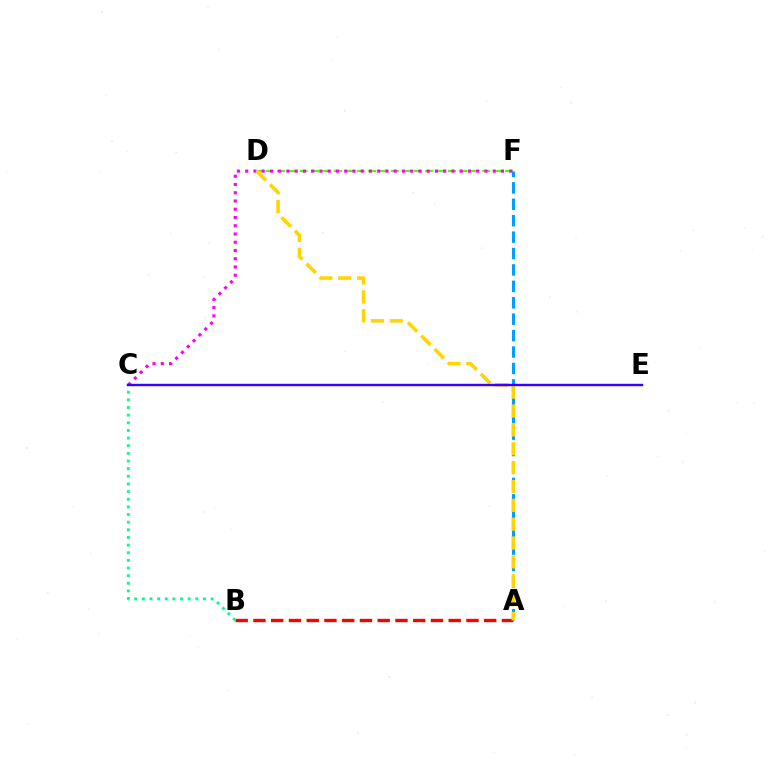{('D', 'F'): [{'color': '#4fff00', 'line_style': 'dashed', 'thickness': 1.55}], ('A', 'B'): [{'color': '#ff0000', 'line_style': 'dashed', 'thickness': 2.41}], ('A', 'F'): [{'color': '#009eff', 'line_style': 'dashed', 'thickness': 2.23}], ('C', 'F'): [{'color': '#ff00ed', 'line_style': 'dotted', 'thickness': 2.24}], ('B', 'C'): [{'color': '#00ff86', 'line_style': 'dotted', 'thickness': 2.08}], ('A', 'D'): [{'color': '#ffd500', 'line_style': 'dashed', 'thickness': 2.56}], ('C', 'E'): [{'color': '#3700ff', 'line_style': 'solid', 'thickness': 1.74}]}